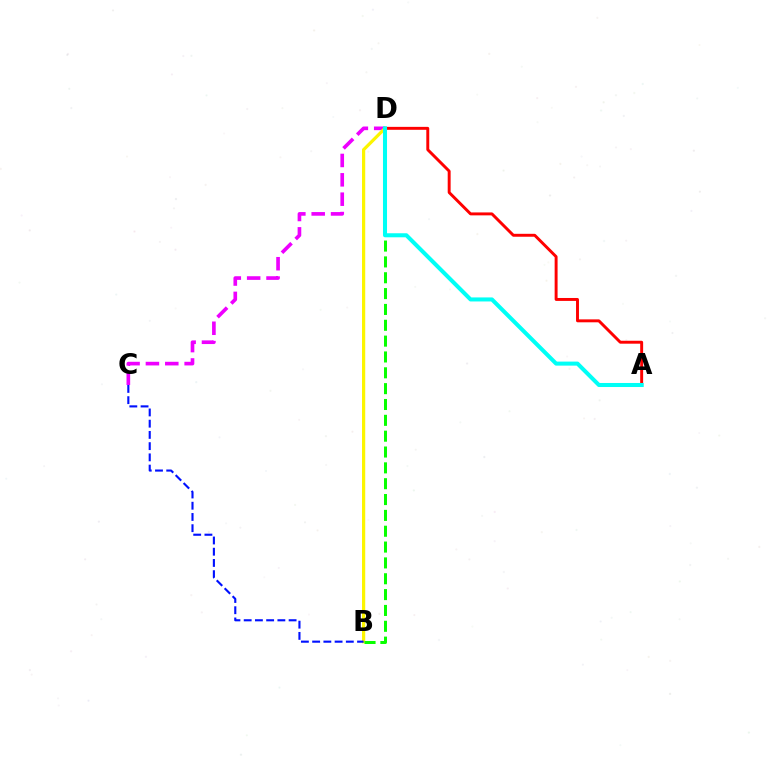{('A', 'D'): [{'color': '#ff0000', 'line_style': 'solid', 'thickness': 2.11}, {'color': '#00fff6', 'line_style': 'solid', 'thickness': 2.91}], ('C', 'D'): [{'color': '#ee00ff', 'line_style': 'dashed', 'thickness': 2.63}], ('B', 'D'): [{'color': '#fcf500', 'line_style': 'solid', 'thickness': 2.32}, {'color': '#08ff00', 'line_style': 'dashed', 'thickness': 2.15}], ('B', 'C'): [{'color': '#0010ff', 'line_style': 'dashed', 'thickness': 1.53}]}